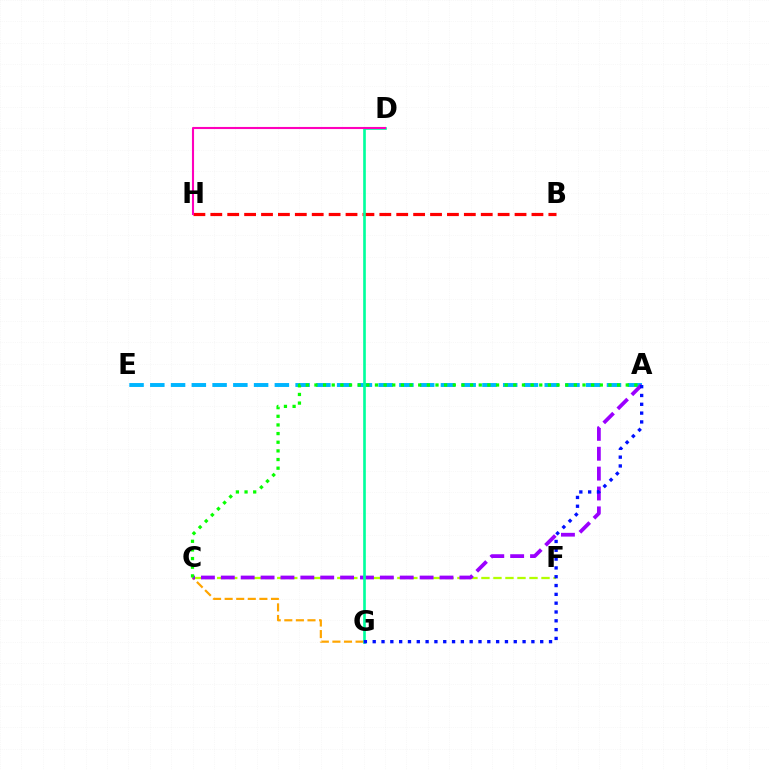{('B', 'H'): [{'color': '#ff0000', 'line_style': 'dashed', 'thickness': 2.3}], ('C', 'F'): [{'color': '#b3ff00', 'line_style': 'dashed', 'thickness': 1.63}], ('C', 'G'): [{'color': '#ffa500', 'line_style': 'dashed', 'thickness': 1.57}], ('A', 'E'): [{'color': '#00b5ff', 'line_style': 'dashed', 'thickness': 2.82}], ('A', 'C'): [{'color': '#9b00ff', 'line_style': 'dashed', 'thickness': 2.7}, {'color': '#08ff00', 'line_style': 'dotted', 'thickness': 2.35}], ('D', 'G'): [{'color': '#00ff9d', 'line_style': 'solid', 'thickness': 1.91}], ('A', 'G'): [{'color': '#0010ff', 'line_style': 'dotted', 'thickness': 2.4}], ('D', 'H'): [{'color': '#ff00bd', 'line_style': 'solid', 'thickness': 1.51}]}